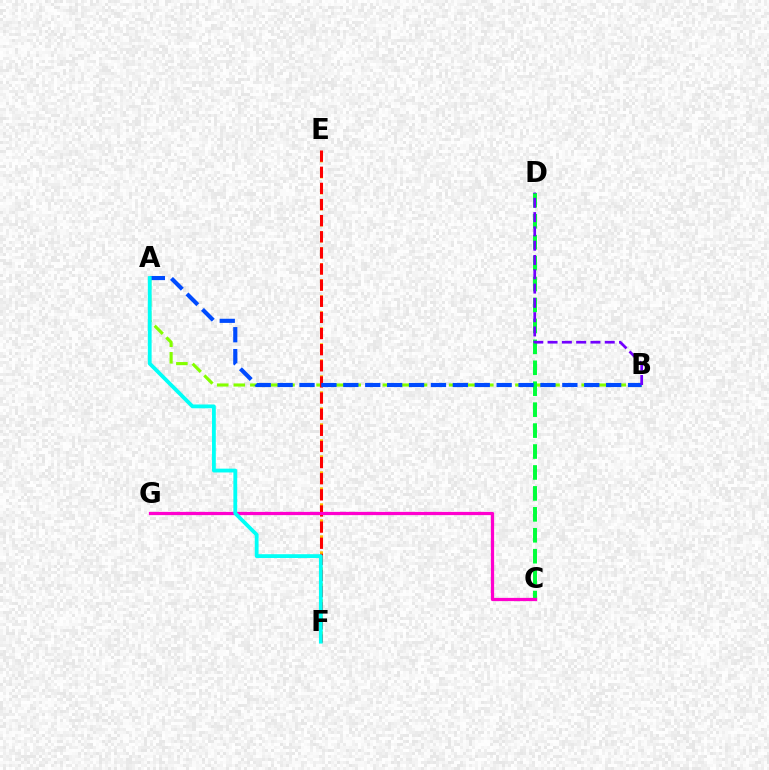{('A', 'B'): [{'color': '#84ff00', 'line_style': 'dashed', 'thickness': 2.25}, {'color': '#004bff', 'line_style': 'dashed', 'thickness': 2.98}], ('C', 'D'): [{'color': '#00ff39', 'line_style': 'dashed', 'thickness': 2.84}], ('E', 'F'): [{'color': '#ffbd00', 'line_style': 'dashed', 'thickness': 2.17}, {'color': '#ff0000', 'line_style': 'dashed', 'thickness': 2.19}], ('B', 'D'): [{'color': '#7200ff', 'line_style': 'dashed', 'thickness': 1.94}], ('C', 'G'): [{'color': '#ff00cf', 'line_style': 'solid', 'thickness': 2.33}], ('A', 'F'): [{'color': '#00fff6', 'line_style': 'solid', 'thickness': 2.74}]}